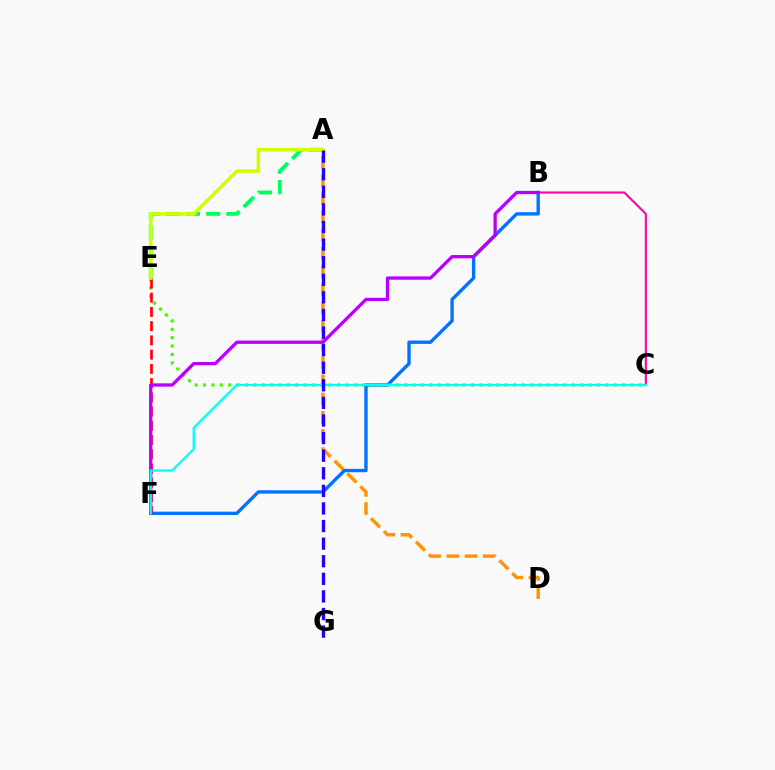{('A', 'D'): [{'color': '#ff9400', 'line_style': 'dashed', 'thickness': 2.47}], ('B', 'F'): [{'color': '#0074ff', 'line_style': 'solid', 'thickness': 2.43}, {'color': '#b900ff', 'line_style': 'solid', 'thickness': 2.37}], ('C', 'E'): [{'color': '#3dff00', 'line_style': 'dotted', 'thickness': 2.28}], ('A', 'E'): [{'color': '#00ff5c', 'line_style': 'dashed', 'thickness': 2.75}, {'color': '#d1ff00', 'line_style': 'solid', 'thickness': 2.53}], ('E', 'F'): [{'color': '#ff0000', 'line_style': 'dashed', 'thickness': 1.93}], ('B', 'C'): [{'color': '#ff00ac', 'line_style': 'solid', 'thickness': 1.52}], ('C', 'F'): [{'color': '#00fff6', 'line_style': 'solid', 'thickness': 1.66}], ('A', 'G'): [{'color': '#2500ff', 'line_style': 'dashed', 'thickness': 2.39}]}